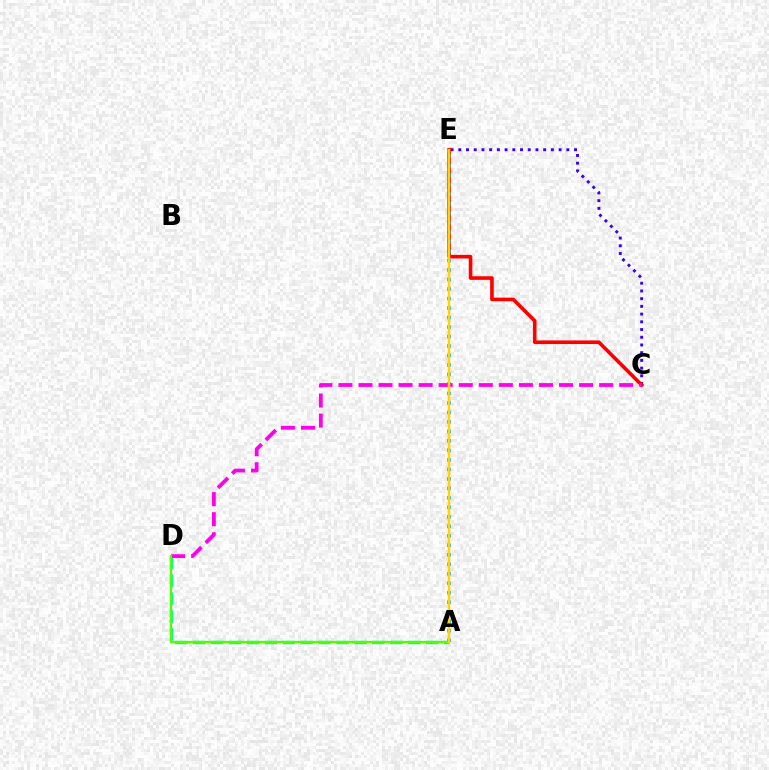{('C', 'E'): [{'color': '#3700ff', 'line_style': 'dotted', 'thickness': 2.1}, {'color': '#ff0000', 'line_style': 'solid', 'thickness': 2.6}], ('A', 'D'): [{'color': '#00ff86', 'line_style': 'dashed', 'thickness': 2.43}, {'color': '#4fff00', 'line_style': 'solid', 'thickness': 1.61}], ('A', 'E'): [{'color': '#009eff', 'line_style': 'dotted', 'thickness': 2.58}, {'color': '#ffd500', 'line_style': 'solid', 'thickness': 1.78}], ('C', 'D'): [{'color': '#ff00ed', 'line_style': 'dashed', 'thickness': 2.72}]}